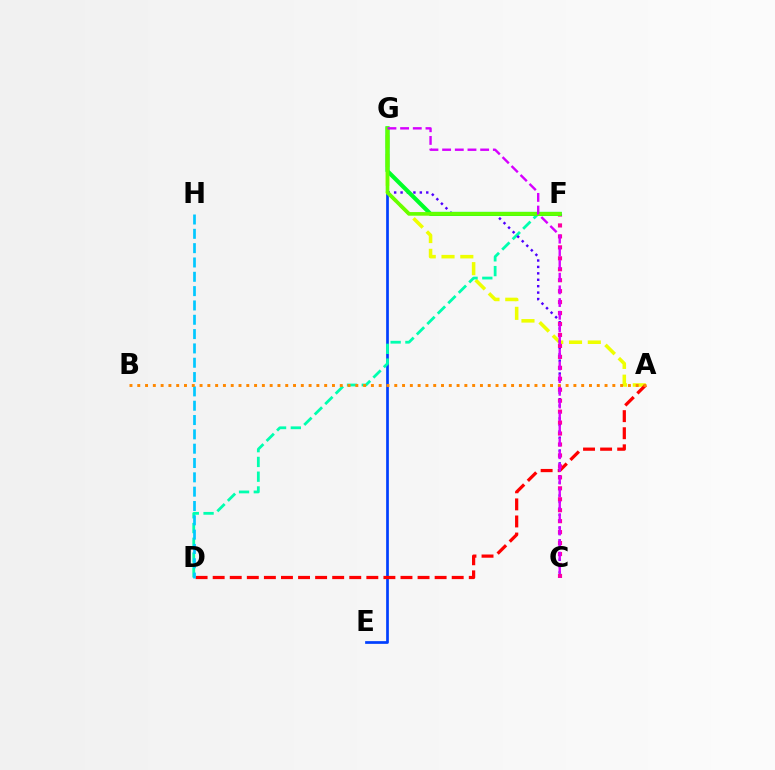{('E', 'G'): [{'color': '#003fff', 'line_style': 'solid', 'thickness': 1.95}], ('A', 'G'): [{'color': '#eeff00', 'line_style': 'dashed', 'thickness': 2.55}], ('A', 'D'): [{'color': '#ff0000', 'line_style': 'dashed', 'thickness': 2.32}], ('D', 'F'): [{'color': '#00ffaf', 'line_style': 'dashed', 'thickness': 2.01}], ('D', 'H'): [{'color': '#00c7ff', 'line_style': 'dashed', 'thickness': 1.95}], ('C', 'G'): [{'color': '#4f00ff', 'line_style': 'dotted', 'thickness': 1.74}, {'color': '#d600ff', 'line_style': 'dashed', 'thickness': 1.72}], ('C', 'F'): [{'color': '#ff00a0', 'line_style': 'dotted', 'thickness': 2.98}], ('F', 'G'): [{'color': '#00ff27', 'line_style': 'solid', 'thickness': 2.97}, {'color': '#66ff00', 'line_style': 'solid', 'thickness': 2.62}], ('A', 'B'): [{'color': '#ff8800', 'line_style': 'dotted', 'thickness': 2.12}]}